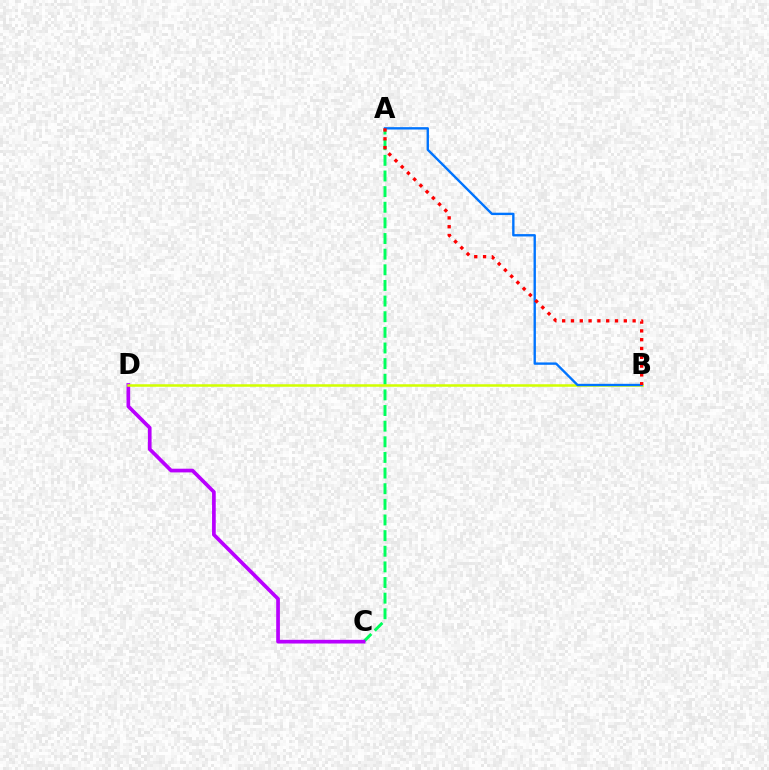{('A', 'C'): [{'color': '#00ff5c', 'line_style': 'dashed', 'thickness': 2.12}], ('C', 'D'): [{'color': '#b900ff', 'line_style': 'solid', 'thickness': 2.66}], ('B', 'D'): [{'color': '#d1ff00', 'line_style': 'solid', 'thickness': 1.82}], ('A', 'B'): [{'color': '#0074ff', 'line_style': 'solid', 'thickness': 1.71}, {'color': '#ff0000', 'line_style': 'dotted', 'thickness': 2.39}]}